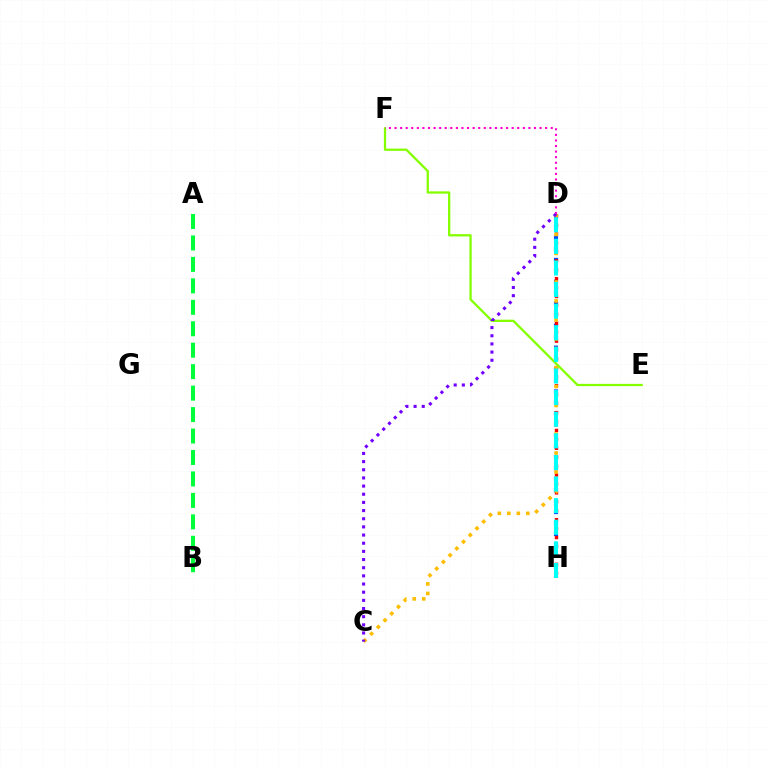{('A', 'B'): [{'color': '#00ff39', 'line_style': 'dashed', 'thickness': 2.91}], ('D', 'H'): [{'color': '#004bff', 'line_style': 'dotted', 'thickness': 2.98}, {'color': '#ff0000', 'line_style': 'dotted', 'thickness': 2.43}, {'color': '#00fff6', 'line_style': 'dashed', 'thickness': 2.94}], ('C', 'D'): [{'color': '#ffbd00', 'line_style': 'dotted', 'thickness': 2.58}, {'color': '#7200ff', 'line_style': 'dotted', 'thickness': 2.22}], ('E', 'F'): [{'color': '#84ff00', 'line_style': 'solid', 'thickness': 1.64}], ('D', 'F'): [{'color': '#ff00cf', 'line_style': 'dotted', 'thickness': 1.52}]}